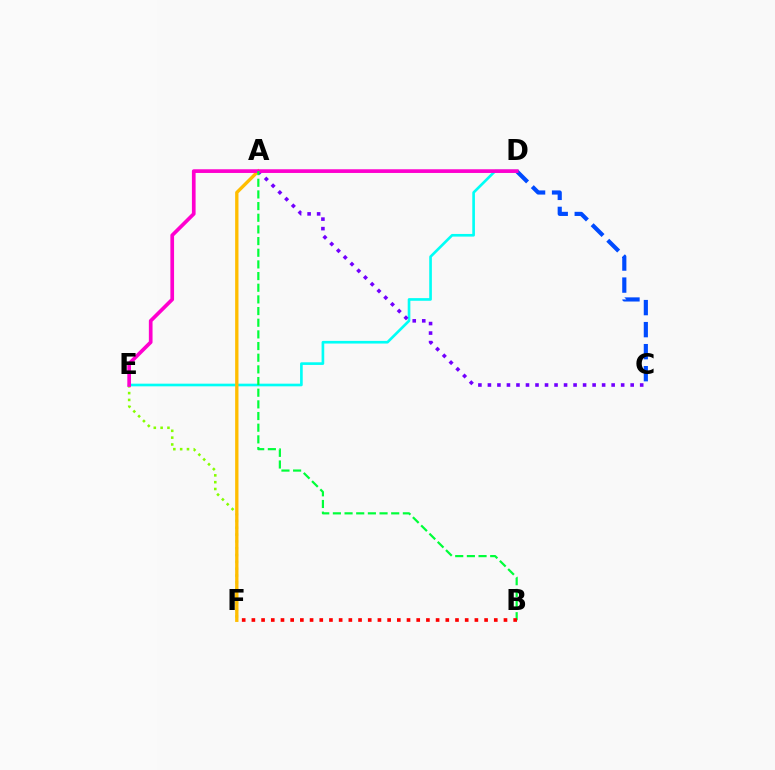{('E', 'F'): [{'color': '#84ff00', 'line_style': 'dotted', 'thickness': 1.85}], ('C', 'D'): [{'color': '#004bff', 'line_style': 'dashed', 'thickness': 2.99}], ('D', 'E'): [{'color': '#00fff6', 'line_style': 'solid', 'thickness': 1.91}, {'color': '#ff00cf', 'line_style': 'solid', 'thickness': 2.66}], ('A', 'C'): [{'color': '#7200ff', 'line_style': 'dotted', 'thickness': 2.59}], ('A', 'F'): [{'color': '#ffbd00', 'line_style': 'solid', 'thickness': 2.39}], ('A', 'B'): [{'color': '#00ff39', 'line_style': 'dashed', 'thickness': 1.58}], ('B', 'F'): [{'color': '#ff0000', 'line_style': 'dotted', 'thickness': 2.63}]}